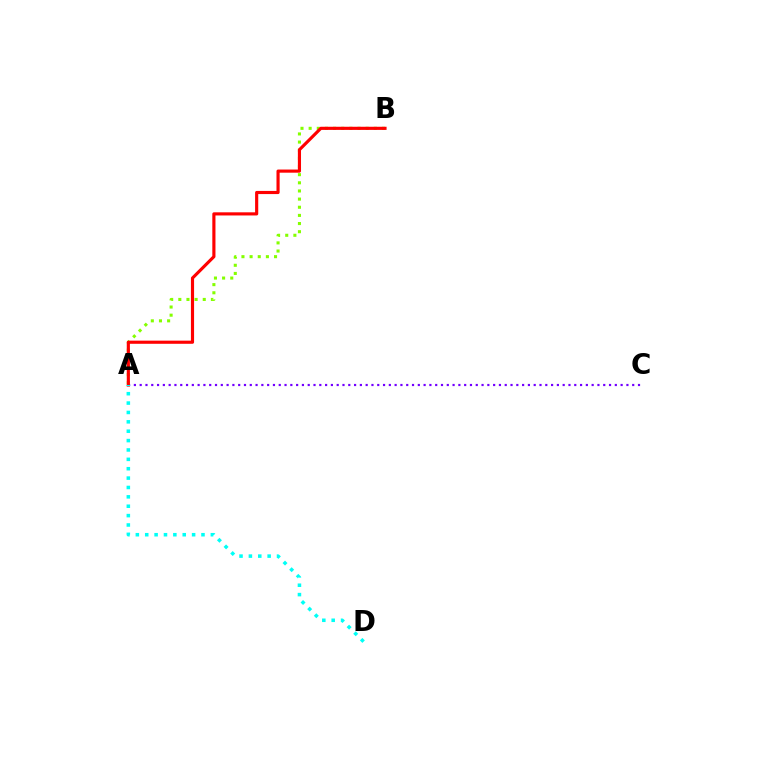{('A', 'B'): [{'color': '#84ff00', 'line_style': 'dotted', 'thickness': 2.21}, {'color': '#ff0000', 'line_style': 'solid', 'thickness': 2.26}], ('A', 'C'): [{'color': '#7200ff', 'line_style': 'dotted', 'thickness': 1.57}], ('A', 'D'): [{'color': '#00fff6', 'line_style': 'dotted', 'thickness': 2.55}]}